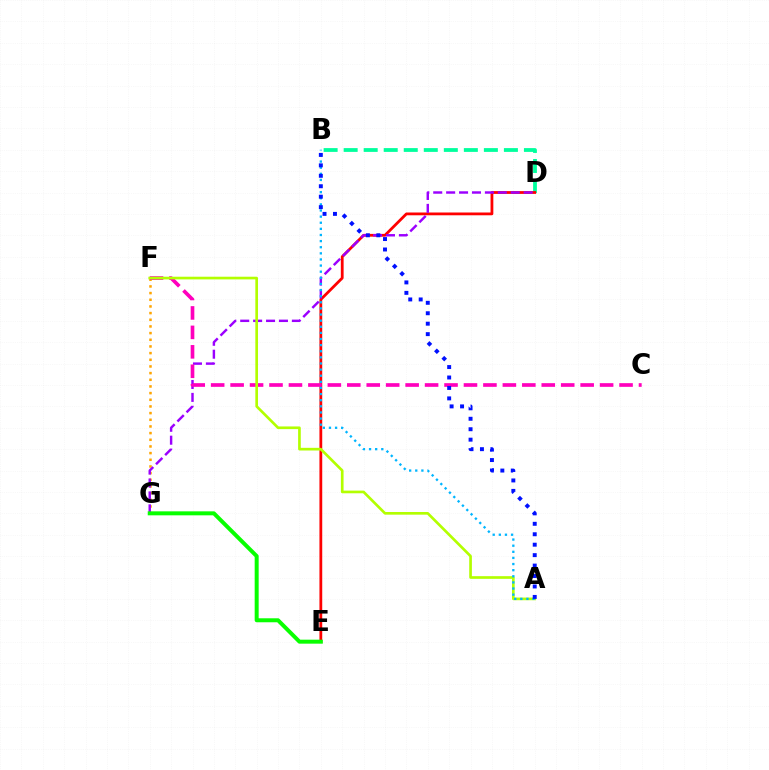{('B', 'D'): [{'color': '#00ff9d', 'line_style': 'dashed', 'thickness': 2.72}], ('D', 'E'): [{'color': '#ff0000', 'line_style': 'solid', 'thickness': 2.0}], ('F', 'G'): [{'color': '#ffa500', 'line_style': 'dotted', 'thickness': 1.81}], ('D', 'G'): [{'color': '#9b00ff', 'line_style': 'dashed', 'thickness': 1.75}], ('C', 'F'): [{'color': '#ff00bd', 'line_style': 'dashed', 'thickness': 2.64}], ('E', 'G'): [{'color': '#08ff00', 'line_style': 'solid', 'thickness': 2.87}], ('A', 'F'): [{'color': '#b3ff00', 'line_style': 'solid', 'thickness': 1.92}], ('A', 'B'): [{'color': '#00b5ff', 'line_style': 'dotted', 'thickness': 1.66}, {'color': '#0010ff', 'line_style': 'dotted', 'thickness': 2.84}]}